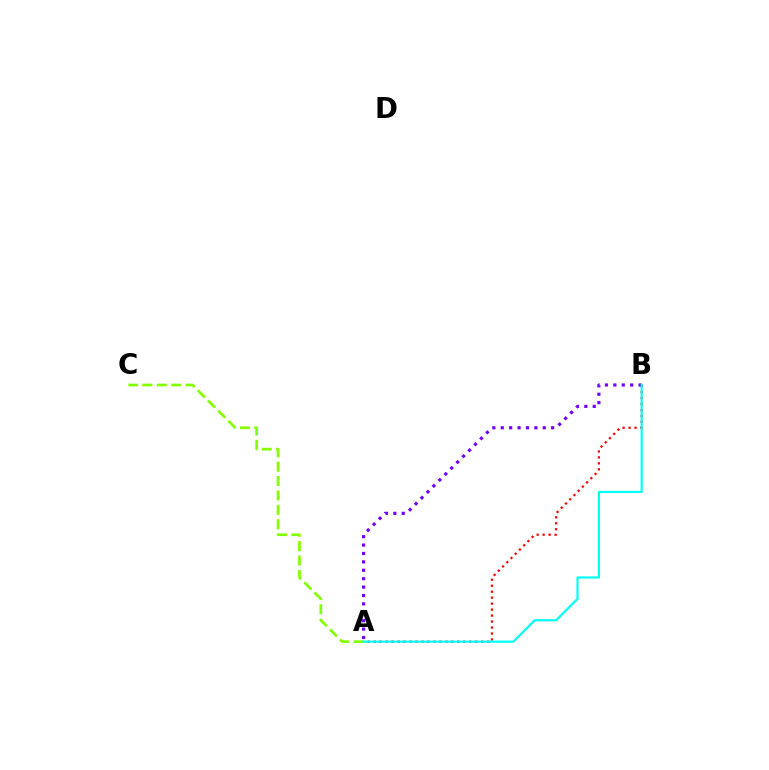{('A', 'B'): [{'color': '#ff0000', 'line_style': 'dotted', 'thickness': 1.62}, {'color': '#7200ff', 'line_style': 'dotted', 'thickness': 2.28}, {'color': '#00fff6', 'line_style': 'solid', 'thickness': 1.58}], ('A', 'C'): [{'color': '#84ff00', 'line_style': 'dashed', 'thickness': 1.96}]}